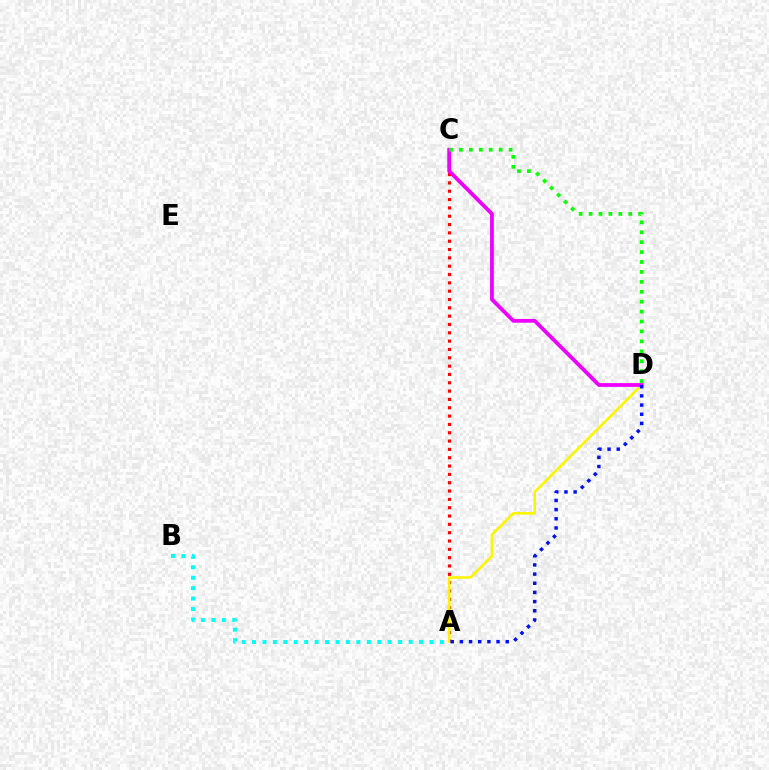{('A', 'B'): [{'color': '#00fff6', 'line_style': 'dotted', 'thickness': 2.84}], ('A', 'C'): [{'color': '#ff0000', 'line_style': 'dotted', 'thickness': 2.26}], ('A', 'D'): [{'color': '#fcf500', 'line_style': 'solid', 'thickness': 1.85}, {'color': '#0010ff', 'line_style': 'dotted', 'thickness': 2.49}], ('C', 'D'): [{'color': '#ee00ff', 'line_style': 'solid', 'thickness': 2.72}, {'color': '#08ff00', 'line_style': 'dotted', 'thickness': 2.7}]}